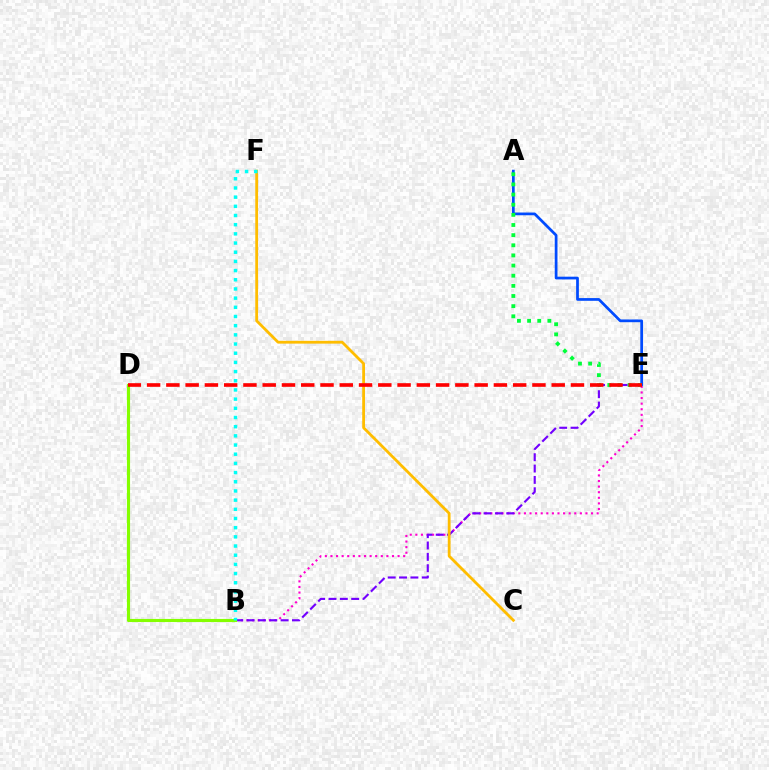{('A', 'E'): [{'color': '#004bff', 'line_style': 'solid', 'thickness': 1.97}, {'color': '#00ff39', 'line_style': 'dotted', 'thickness': 2.76}], ('B', 'E'): [{'color': '#ff00cf', 'line_style': 'dotted', 'thickness': 1.52}, {'color': '#7200ff', 'line_style': 'dashed', 'thickness': 1.54}], ('B', 'D'): [{'color': '#84ff00', 'line_style': 'solid', 'thickness': 2.25}], ('C', 'F'): [{'color': '#ffbd00', 'line_style': 'solid', 'thickness': 2.01}], ('B', 'F'): [{'color': '#00fff6', 'line_style': 'dotted', 'thickness': 2.49}], ('D', 'E'): [{'color': '#ff0000', 'line_style': 'dashed', 'thickness': 2.62}]}